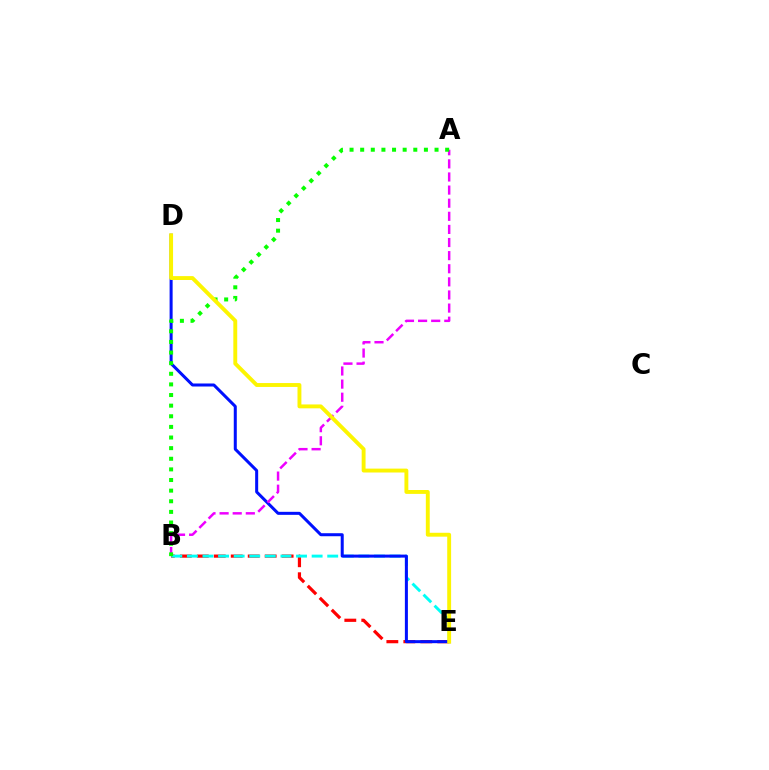{('B', 'E'): [{'color': '#ff0000', 'line_style': 'dashed', 'thickness': 2.3}, {'color': '#00fff6', 'line_style': 'dashed', 'thickness': 2.12}], ('D', 'E'): [{'color': '#0010ff', 'line_style': 'solid', 'thickness': 2.17}, {'color': '#fcf500', 'line_style': 'solid', 'thickness': 2.8}], ('A', 'B'): [{'color': '#ee00ff', 'line_style': 'dashed', 'thickness': 1.78}, {'color': '#08ff00', 'line_style': 'dotted', 'thickness': 2.89}]}